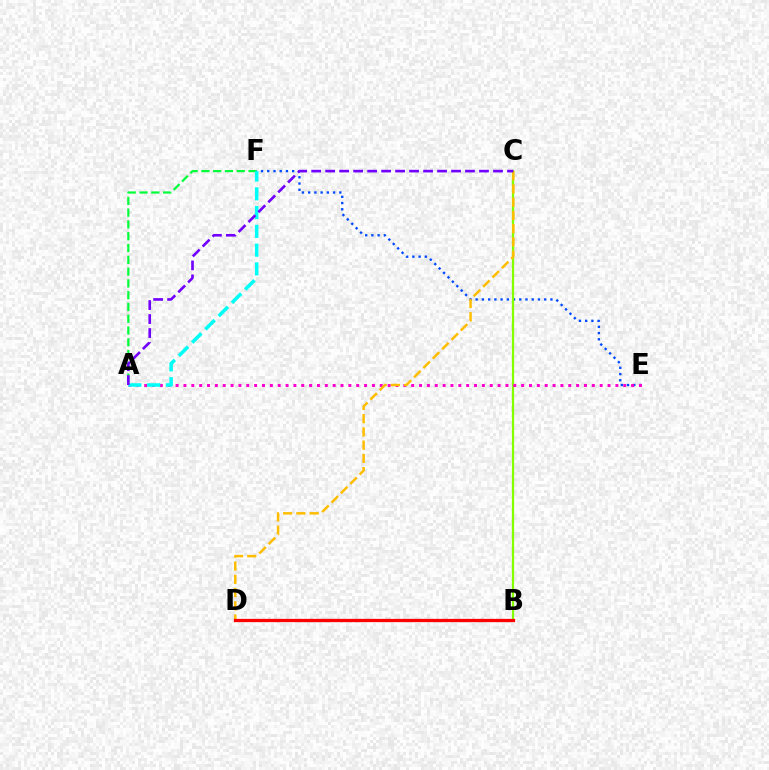{('A', 'F'): [{'color': '#00ff39', 'line_style': 'dashed', 'thickness': 1.6}, {'color': '#00fff6', 'line_style': 'dashed', 'thickness': 2.55}], ('E', 'F'): [{'color': '#004bff', 'line_style': 'dotted', 'thickness': 1.69}], ('B', 'C'): [{'color': '#84ff00', 'line_style': 'solid', 'thickness': 1.63}], ('A', 'E'): [{'color': '#ff00cf', 'line_style': 'dotted', 'thickness': 2.13}], ('C', 'D'): [{'color': '#ffbd00', 'line_style': 'dashed', 'thickness': 1.8}], ('A', 'C'): [{'color': '#7200ff', 'line_style': 'dashed', 'thickness': 1.9}], ('B', 'D'): [{'color': '#ff0000', 'line_style': 'solid', 'thickness': 2.35}]}